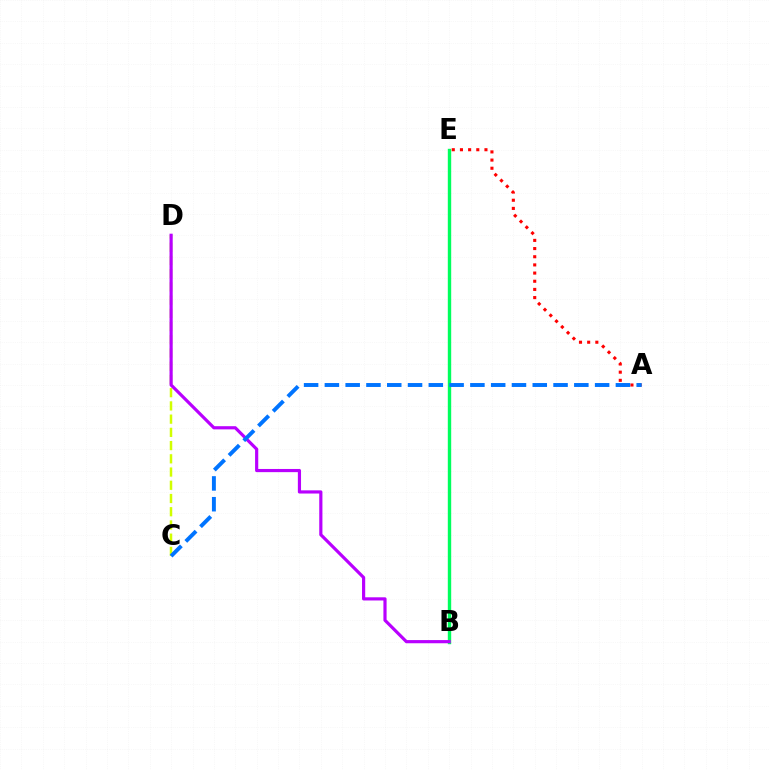{('C', 'D'): [{'color': '#d1ff00', 'line_style': 'dashed', 'thickness': 1.8}], ('B', 'E'): [{'color': '#00ff5c', 'line_style': 'solid', 'thickness': 2.44}], ('A', 'E'): [{'color': '#ff0000', 'line_style': 'dotted', 'thickness': 2.22}], ('B', 'D'): [{'color': '#b900ff', 'line_style': 'solid', 'thickness': 2.29}], ('A', 'C'): [{'color': '#0074ff', 'line_style': 'dashed', 'thickness': 2.82}]}